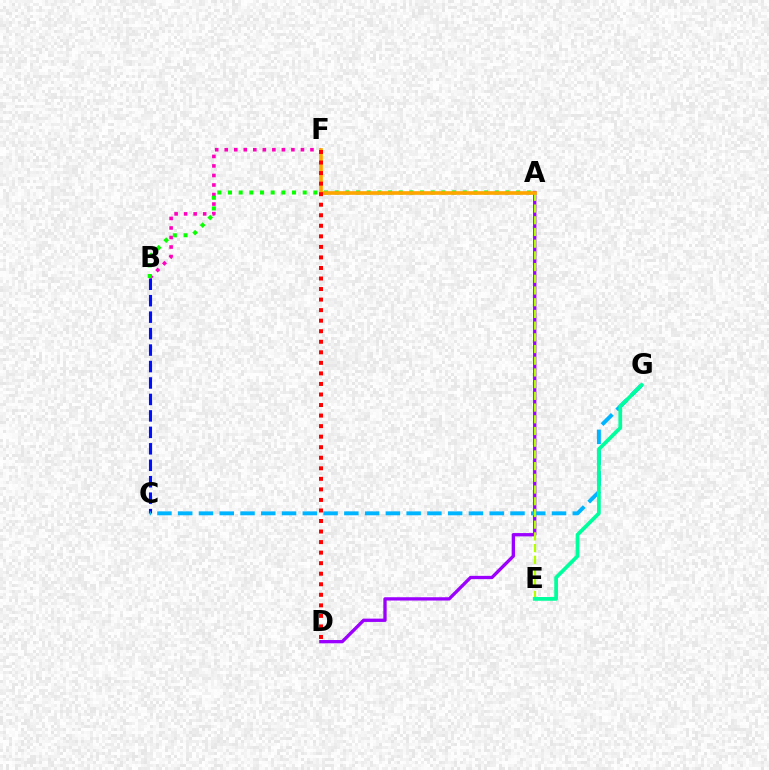{('B', 'F'): [{'color': '#ff00bd', 'line_style': 'dotted', 'thickness': 2.59}], ('A', 'D'): [{'color': '#9b00ff', 'line_style': 'solid', 'thickness': 2.38}], ('B', 'C'): [{'color': '#0010ff', 'line_style': 'dashed', 'thickness': 2.24}], ('A', 'B'): [{'color': '#08ff00', 'line_style': 'dotted', 'thickness': 2.9}], ('C', 'G'): [{'color': '#00b5ff', 'line_style': 'dashed', 'thickness': 2.82}], ('A', 'E'): [{'color': '#b3ff00', 'line_style': 'dashed', 'thickness': 1.59}], ('A', 'F'): [{'color': '#ffa500', 'line_style': 'solid', 'thickness': 2.64}], ('E', 'G'): [{'color': '#00ff9d', 'line_style': 'solid', 'thickness': 2.69}], ('D', 'F'): [{'color': '#ff0000', 'line_style': 'dotted', 'thickness': 2.86}]}